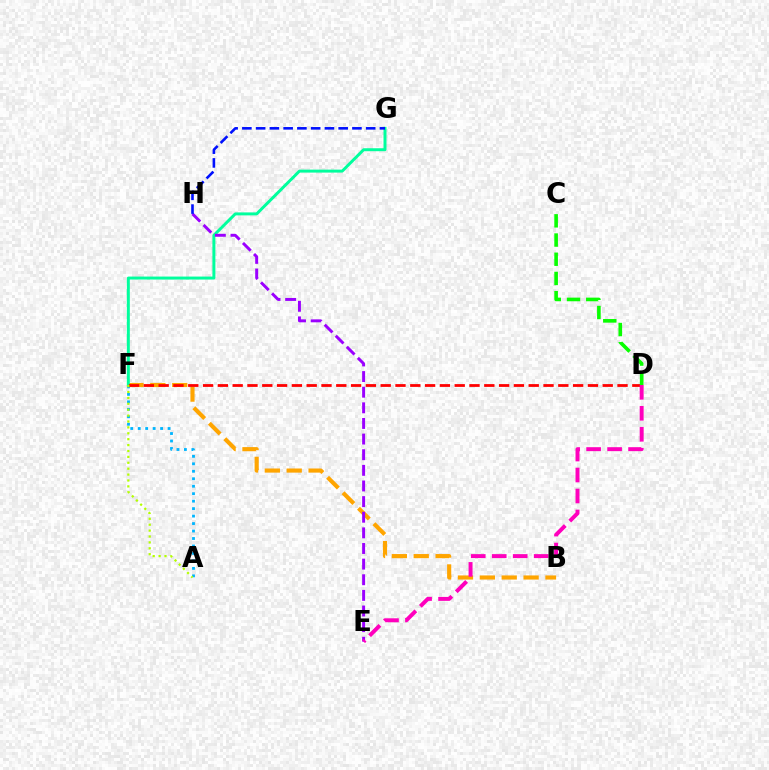{('B', 'F'): [{'color': '#ffa500', 'line_style': 'dashed', 'thickness': 2.97}], ('A', 'F'): [{'color': '#00b5ff', 'line_style': 'dotted', 'thickness': 2.03}, {'color': '#b3ff00', 'line_style': 'dotted', 'thickness': 1.6}], ('F', 'G'): [{'color': '#00ff9d', 'line_style': 'solid', 'thickness': 2.14}], ('D', 'F'): [{'color': '#ff0000', 'line_style': 'dashed', 'thickness': 2.01}], ('C', 'D'): [{'color': '#08ff00', 'line_style': 'dashed', 'thickness': 2.61}], ('E', 'H'): [{'color': '#9b00ff', 'line_style': 'dashed', 'thickness': 2.12}], ('D', 'E'): [{'color': '#ff00bd', 'line_style': 'dashed', 'thickness': 2.85}], ('G', 'H'): [{'color': '#0010ff', 'line_style': 'dashed', 'thickness': 1.87}]}